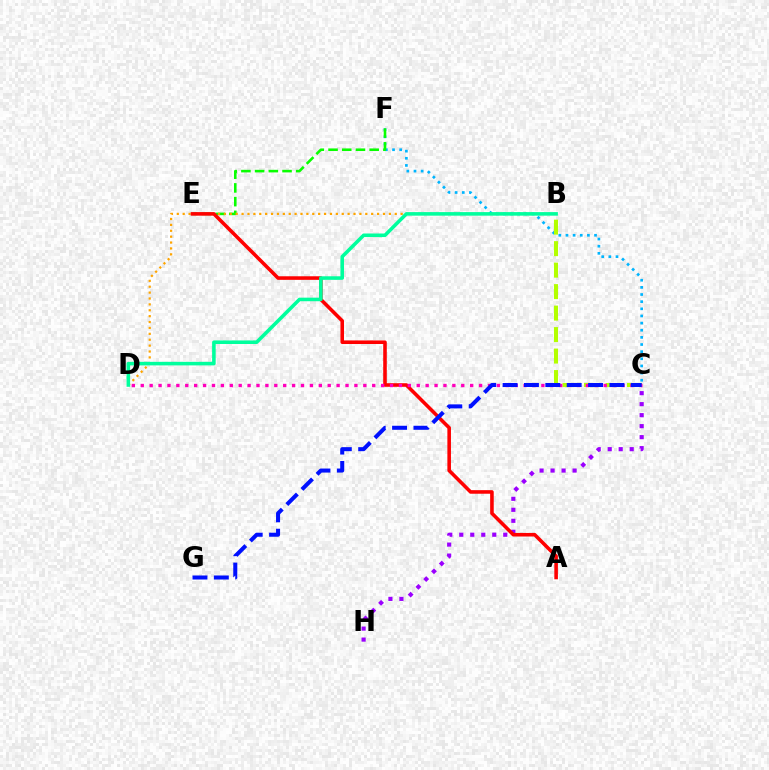{('C', 'H'): [{'color': '#9b00ff', 'line_style': 'dotted', 'thickness': 2.99}], ('C', 'F'): [{'color': '#00b5ff', 'line_style': 'dotted', 'thickness': 1.94}], ('B', 'C'): [{'color': '#b3ff00', 'line_style': 'dashed', 'thickness': 2.92}], ('E', 'F'): [{'color': '#08ff00', 'line_style': 'dashed', 'thickness': 1.86}], ('B', 'D'): [{'color': '#ffa500', 'line_style': 'dotted', 'thickness': 1.6}, {'color': '#00ff9d', 'line_style': 'solid', 'thickness': 2.56}], ('A', 'E'): [{'color': '#ff0000', 'line_style': 'solid', 'thickness': 2.57}], ('C', 'D'): [{'color': '#ff00bd', 'line_style': 'dotted', 'thickness': 2.42}], ('C', 'G'): [{'color': '#0010ff', 'line_style': 'dashed', 'thickness': 2.9}]}